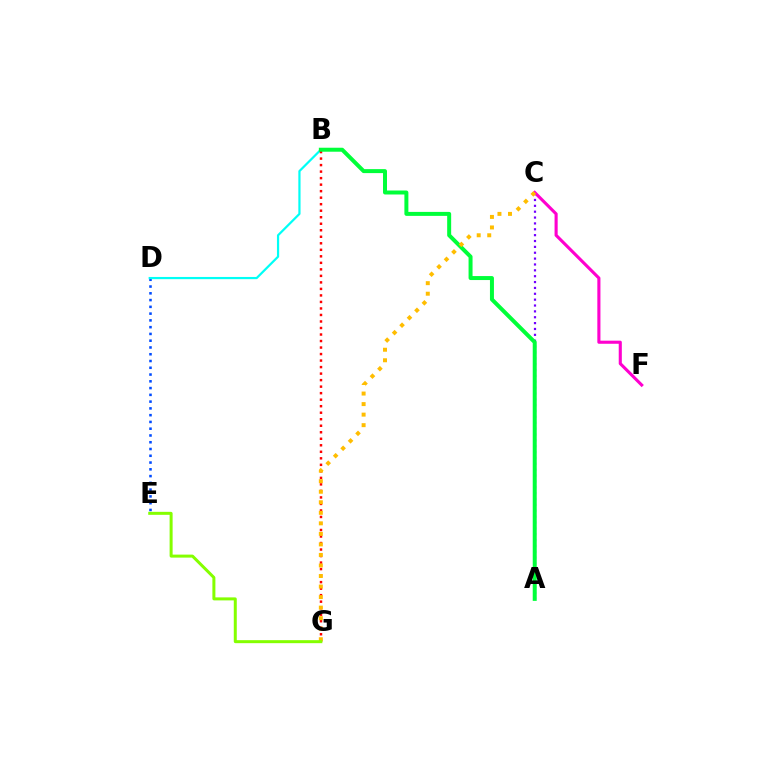{('A', 'C'): [{'color': '#7200ff', 'line_style': 'dotted', 'thickness': 1.59}], ('C', 'F'): [{'color': '#ff00cf', 'line_style': 'solid', 'thickness': 2.23}], ('D', 'E'): [{'color': '#004bff', 'line_style': 'dotted', 'thickness': 1.84}], ('B', 'D'): [{'color': '#00fff6', 'line_style': 'solid', 'thickness': 1.59}], ('B', 'G'): [{'color': '#ff0000', 'line_style': 'dotted', 'thickness': 1.77}], ('A', 'B'): [{'color': '#00ff39', 'line_style': 'solid', 'thickness': 2.87}], ('C', 'G'): [{'color': '#ffbd00', 'line_style': 'dotted', 'thickness': 2.86}], ('E', 'G'): [{'color': '#84ff00', 'line_style': 'solid', 'thickness': 2.16}]}